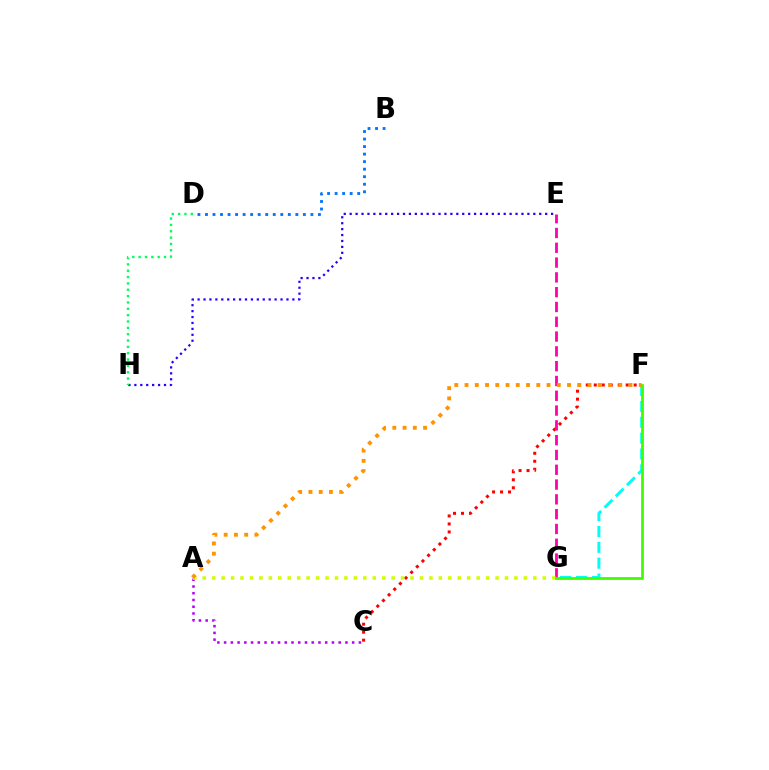{('A', 'C'): [{'color': '#b900ff', 'line_style': 'dotted', 'thickness': 1.83}], ('E', 'H'): [{'color': '#2500ff', 'line_style': 'dotted', 'thickness': 1.61}], ('C', 'F'): [{'color': '#ff0000', 'line_style': 'dotted', 'thickness': 2.17}], ('F', 'G'): [{'color': '#00fff6', 'line_style': 'dashed', 'thickness': 2.16}, {'color': '#3dff00', 'line_style': 'solid', 'thickness': 2.0}], ('E', 'G'): [{'color': '#ff00ac', 'line_style': 'dashed', 'thickness': 2.01}], ('D', 'H'): [{'color': '#00ff5c', 'line_style': 'dotted', 'thickness': 1.72}], ('B', 'D'): [{'color': '#0074ff', 'line_style': 'dotted', 'thickness': 2.05}], ('A', 'G'): [{'color': '#d1ff00', 'line_style': 'dotted', 'thickness': 2.57}], ('A', 'F'): [{'color': '#ff9400', 'line_style': 'dotted', 'thickness': 2.78}]}